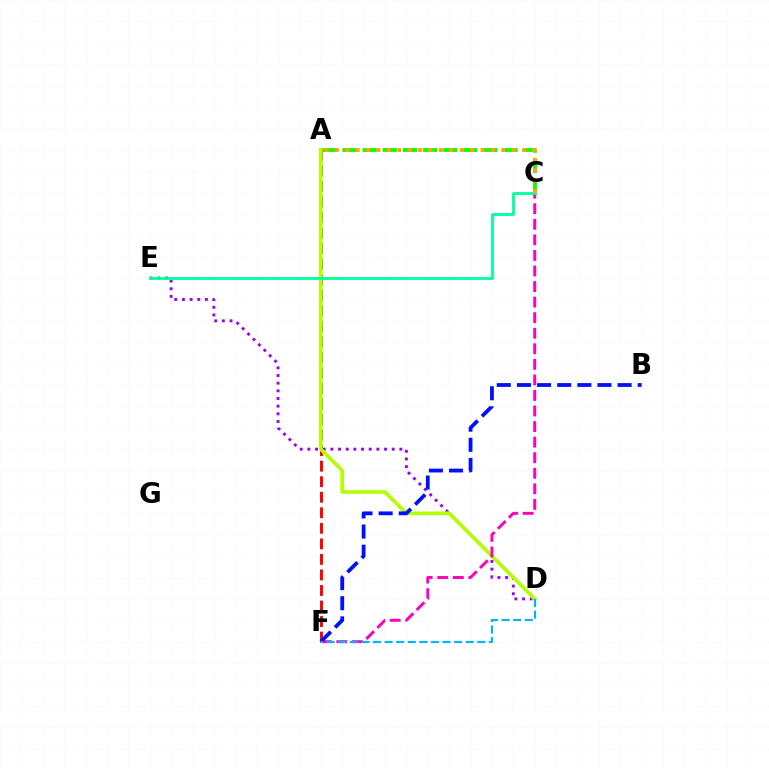{('A', 'C'): [{'color': '#08ff00', 'line_style': 'dashed', 'thickness': 2.73}, {'color': '#ffa500', 'line_style': 'dotted', 'thickness': 2.83}], ('D', 'E'): [{'color': '#9b00ff', 'line_style': 'dotted', 'thickness': 2.08}], ('A', 'F'): [{'color': '#ff0000', 'line_style': 'dashed', 'thickness': 2.11}], ('A', 'D'): [{'color': '#b3ff00', 'line_style': 'solid', 'thickness': 2.64}], ('C', 'F'): [{'color': '#ff00bd', 'line_style': 'dashed', 'thickness': 2.11}], ('B', 'F'): [{'color': '#0010ff', 'line_style': 'dashed', 'thickness': 2.73}], ('C', 'E'): [{'color': '#00ff9d', 'line_style': 'solid', 'thickness': 2.0}], ('D', 'F'): [{'color': '#00b5ff', 'line_style': 'dashed', 'thickness': 1.57}]}